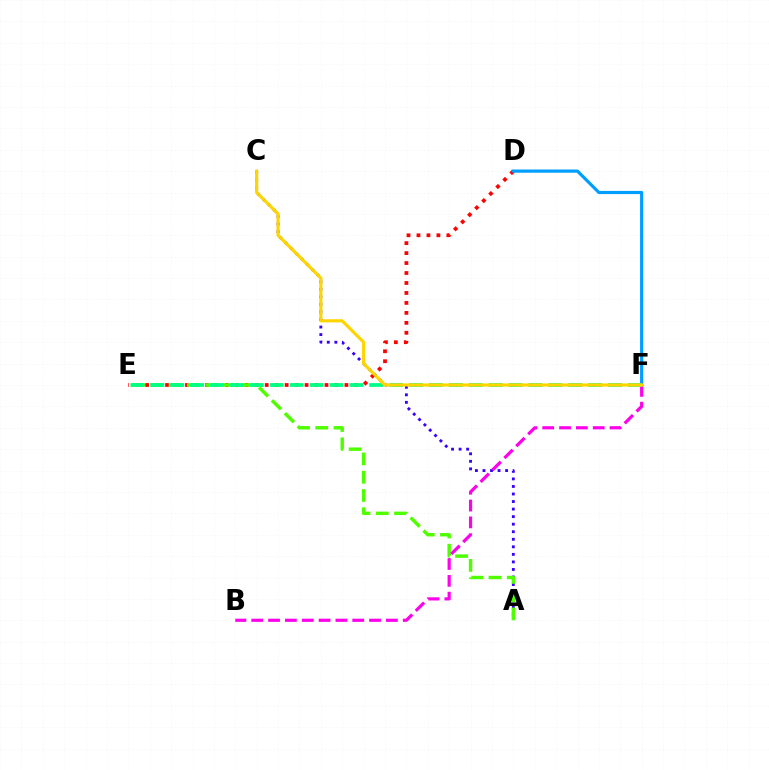{('A', 'C'): [{'color': '#3700ff', 'line_style': 'dotted', 'thickness': 2.05}], ('D', 'E'): [{'color': '#ff0000', 'line_style': 'dotted', 'thickness': 2.71}], ('D', 'F'): [{'color': '#009eff', 'line_style': 'solid', 'thickness': 2.3}], ('A', 'E'): [{'color': '#4fff00', 'line_style': 'dashed', 'thickness': 2.48}], ('B', 'F'): [{'color': '#ff00ed', 'line_style': 'dashed', 'thickness': 2.29}], ('E', 'F'): [{'color': '#00ff86', 'line_style': 'dashed', 'thickness': 2.7}], ('C', 'F'): [{'color': '#ffd500', 'line_style': 'solid', 'thickness': 2.28}]}